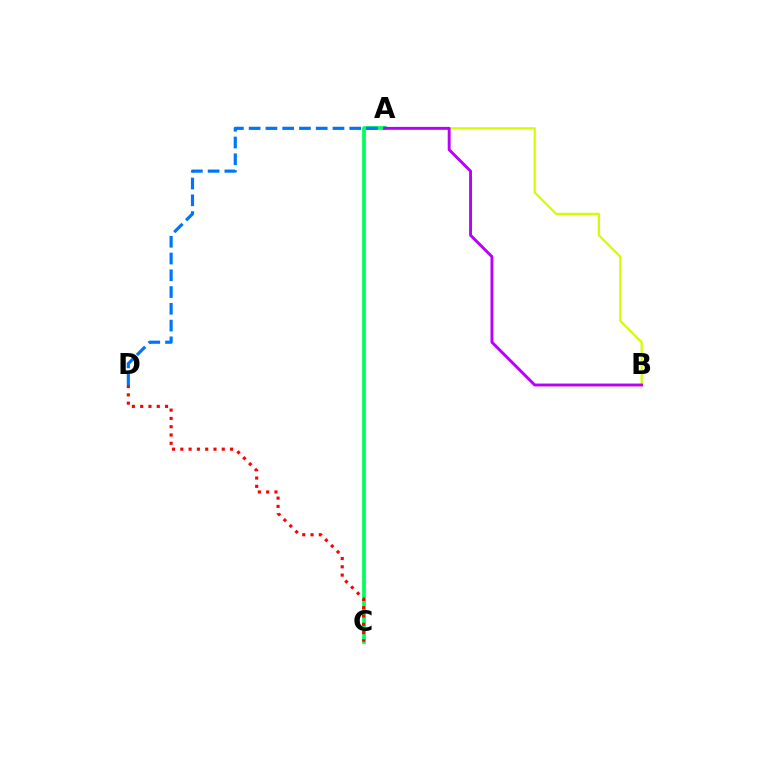{('A', 'C'): [{'color': '#00ff5c', 'line_style': 'solid', 'thickness': 2.69}], ('A', 'D'): [{'color': '#0074ff', 'line_style': 'dashed', 'thickness': 2.28}], ('A', 'B'): [{'color': '#d1ff00', 'line_style': 'solid', 'thickness': 1.61}, {'color': '#b900ff', 'line_style': 'solid', 'thickness': 2.09}], ('C', 'D'): [{'color': '#ff0000', 'line_style': 'dotted', 'thickness': 2.25}]}